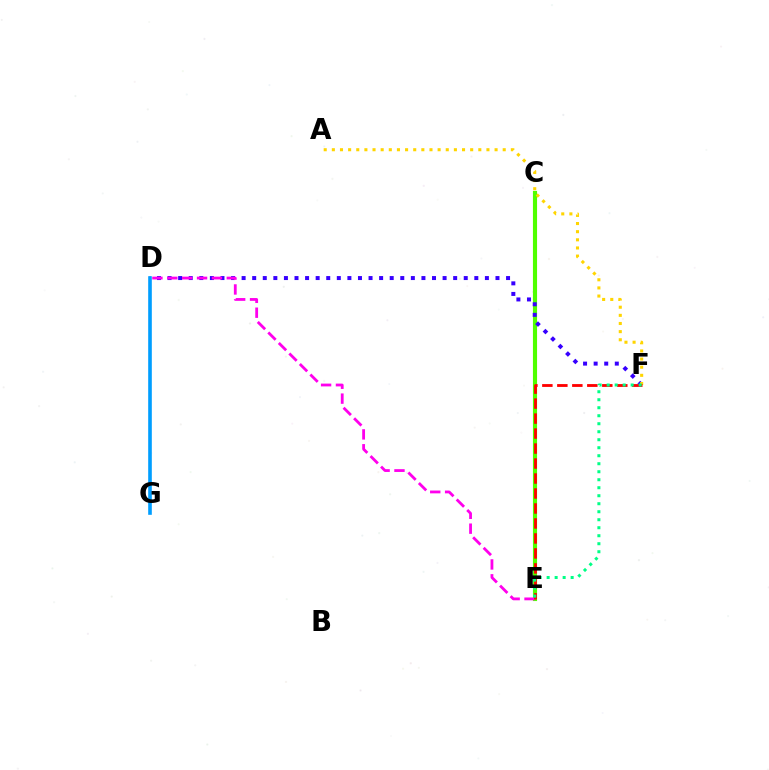{('C', 'E'): [{'color': '#4fff00', 'line_style': 'solid', 'thickness': 2.98}], ('D', 'F'): [{'color': '#3700ff', 'line_style': 'dotted', 'thickness': 2.87}], ('D', 'E'): [{'color': '#ff00ed', 'line_style': 'dashed', 'thickness': 2.02}], ('A', 'F'): [{'color': '#ffd500', 'line_style': 'dotted', 'thickness': 2.21}], ('E', 'F'): [{'color': '#ff0000', 'line_style': 'dashed', 'thickness': 2.04}, {'color': '#00ff86', 'line_style': 'dotted', 'thickness': 2.17}], ('D', 'G'): [{'color': '#009eff', 'line_style': 'solid', 'thickness': 2.61}]}